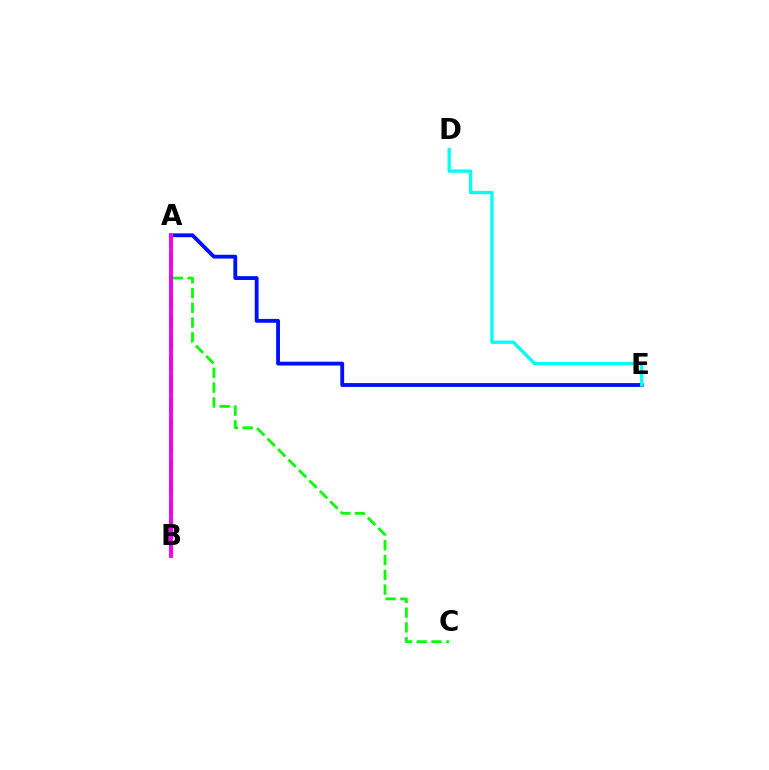{('A', 'E'): [{'color': '#0010ff', 'line_style': 'solid', 'thickness': 2.76}], ('A', 'B'): [{'color': '#fcf500', 'line_style': 'solid', 'thickness': 2.98}, {'color': '#ff0000', 'line_style': 'dashed', 'thickness': 2.8}, {'color': '#ee00ff', 'line_style': 'solid', 'thickness': 2.76}], ('A', 'C'): [{'color': '#08ff00', 'line_style': 'dashed', 'thickness': 2.01}], ('D', 'E'): [{'color': '#00fff6', 'line_style': 'solid', 'thickness': 2.36}]}